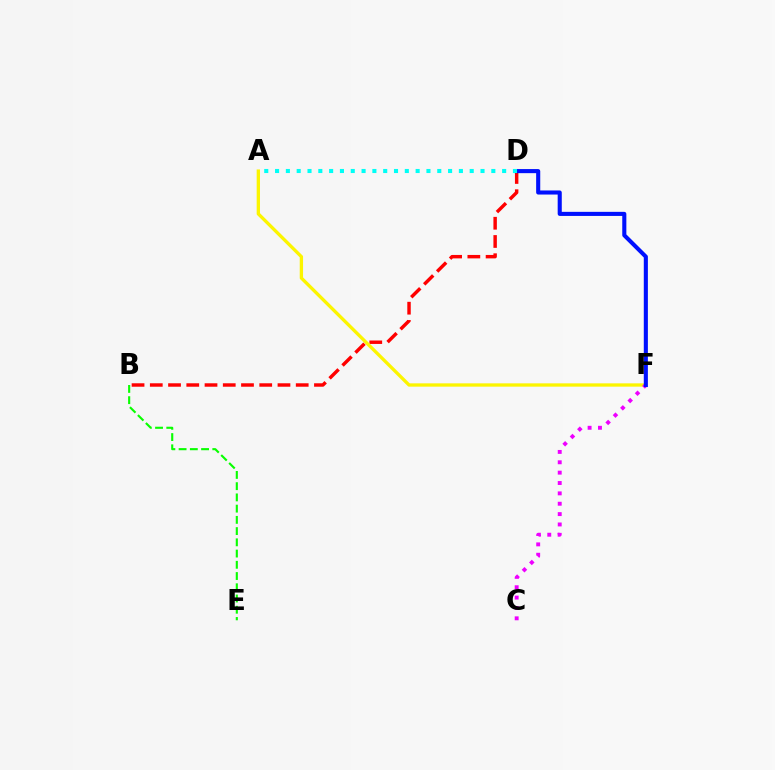{('B', 'D'): [{'color': '#ff0000', 'line_style': 'dashed', 'thickness': 2.48}], ('B', 'E'): [{'color': '#08ff00', 'line_style': 'dashed', 'thickness': 1.53}], ('A', 'F'): [{'color': '#fcf500', 'line_style': 'solid', 'thickness': 2.39}], ('C', 'F'): [{'color': '#ee00ff', 'line_style': 'dotted', 'thickness': 2.82}], ('D', 'F'): [{'color': '#0010ff', 'line_style': 'solid', 'thickness': 2.94}], ('A', 'D'): [{'color': '#00fff6', 'line_style': 'dotted', 'thickness': 2.94}]}